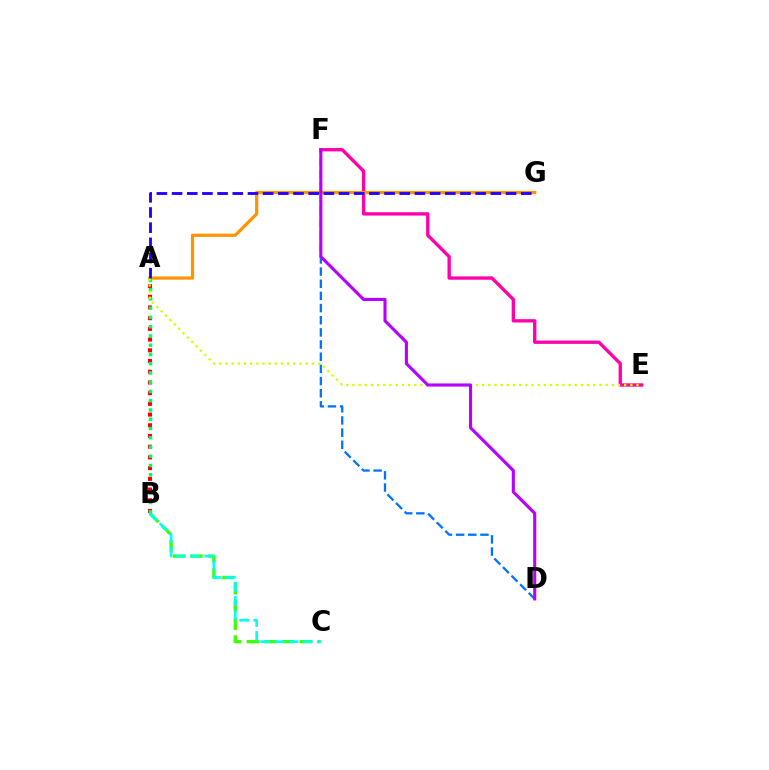{('B', 'C'): [{'color': '#3dff00', 'line_style': 'dashed', 'thickness': 2.41}, {'color': '#00fff6', 'line_style': 'dashed', 'thickness': 1.92}], ('A', 'B'): [{'color': '#ff0000', 'line_style': 'dotted', 'thickness': 2.91}, {'color': '#00ff5c', 'line_style': 'dotted', 'thickness': 2.51}], ('E', 'F'): [{'color': '#ff00ac', 'line_style': 'solid', 'thickness': 2.4}], ('A', 'G'): [{'color': '#ff9400', 'line_style': 'solid', 'thickness': 2.31}, {'color': '#2500ff', 'line_style': 'dashed', 'thickness': 2.06}], ('A', 'E'): [{'color': '#d1ff00', 'line_style': 'dotted', 'thickness': 1.68}], ('D', 'F'): [{'color': '#0074ff', 'line_style': 'dashed', 'thickness': 1.65}, {'color': '#b900ff', 'line_style': 'solid', 'thickness': 2.24}]}